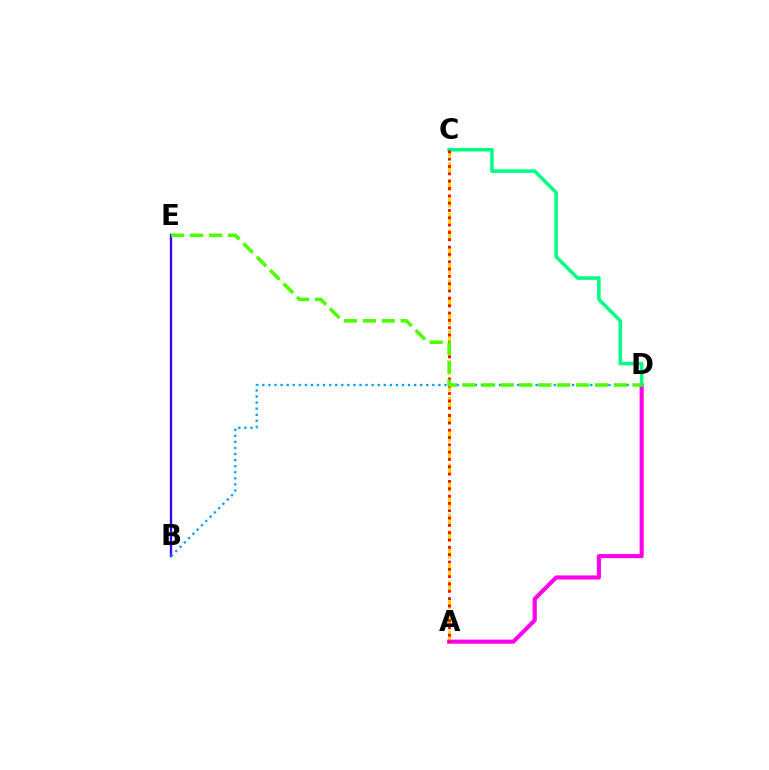{('B', 'E'): [{'color': '#3700ff', 'line_style': 'solid', 'thickness': 1.69}], ('A', 'C'): [{'color': '#ffd500', 'line_style': 'dashed', 'thickness': 2.27}, {'color': '#ff0000', 'line_style': 'dotted', 'thickness': 1.99}], ('A', 'D'): [{'color': '#ff00ed', 'line_style': 'solid', 'thickness': 2.96}], ('C', 'D'): [{'color': '#00ff86', 'line_style': 'solid', 'thickness': 2.53}], ('B', 'D'): [{'color': '#009eff', 'line_style': 'dotted', 'thickness': 1.65}], ('D', 'E'): [{'color': '#4fff00', 'line_style': 'dashed', 'thickness': 2.57}]}